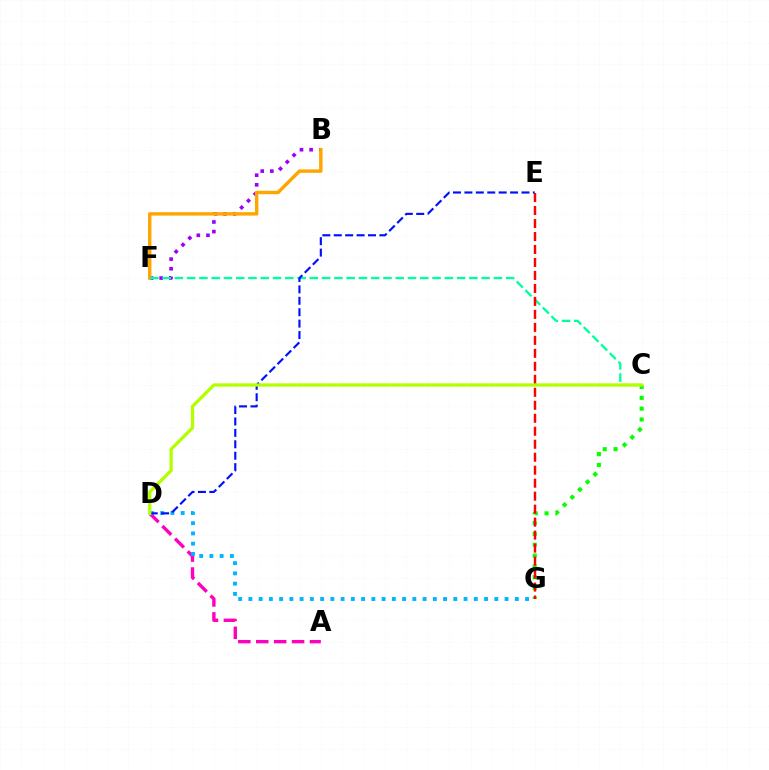{('C', 'G'): [{'color': '#08ff00', 'line_style': 'dotted', 'thickness': 2.94}], ('A', 'D'): [{'color': '#ff00bd', 'line_style': 'dashed', 'thickness': 2.43}], ('B', 'F'): [{'color': '#9b00ff', 'line_style': 'dotted', 'thickness': 2.62}, {'color': '#ffa500', 'line_style': 'solid', 'thickness': 2.46}], ('D', 'G'): [{'color': '#00b5ff', 'line_style': 'dotted', 'thickness': 2.78}], ('C', 'F'): [{'color': '#00ff9d', 'line_style': 'dashed', 'thickness': 1.67}], ('E', 'G'): [{'color': '#ff0000', 'line_style': 'dashed', 'thickness': 1.76}], ('D', 'E'): [{'color': '#0010ff', 'line_style': 'dashed', 'thickness': 1.55}], ('C', 'D'): [{'color': '#b3ff00', 'line_style': 'solid', 'thickness': 2.36}]}